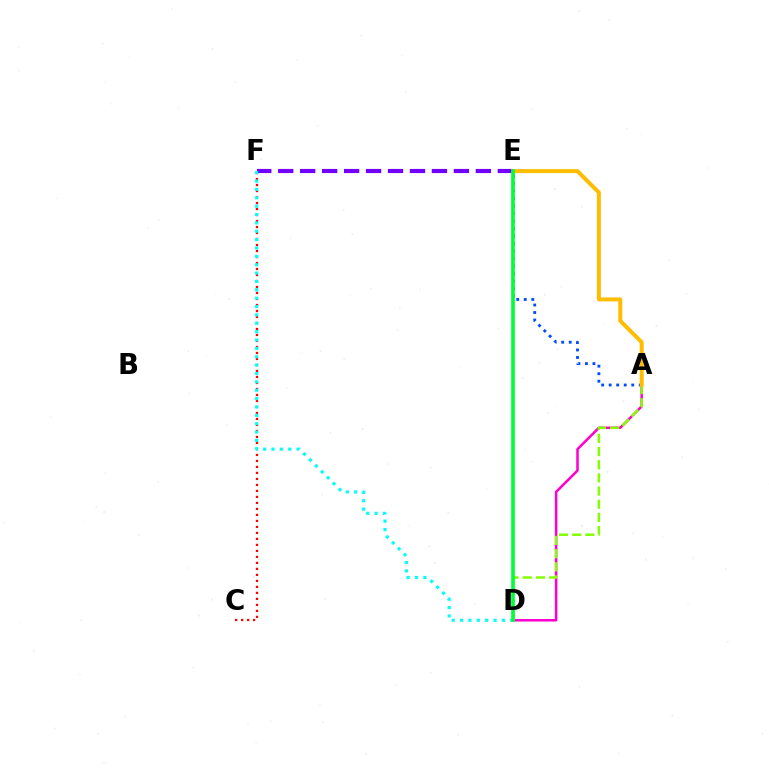{('C', 'F'): [{'color': '#ff0000', 'line_style': 'dotted', 'thickness': 1.63}], ('E', 'F'): [{'color': '#7200ff', 'line_style': 'dashed', 'thickness': 2.98}], ('D', 'F'): [{'color': '#00fff6', 'line_style': 'dotted', 'thickness': 2.27}], ('A', 'D'): [{'color': '#ff00cf', 'line_style': 'solid', 'thickness': 1.82}, {'color': '#84ff00', 'line_style': 'dashed', 'thickness': 1.79}], ('A', 'E'): [{'color': '#004bff', 'line_style': 'dotted', 'thickness': 2.04}, {'color': '#ffbd00', 'line_style': 'solid', 'thickness': 2.87}], ('D', 'E'): [{'color': '#00ff39', 'line_style': 'solid', 'thickness': 2.64}]}